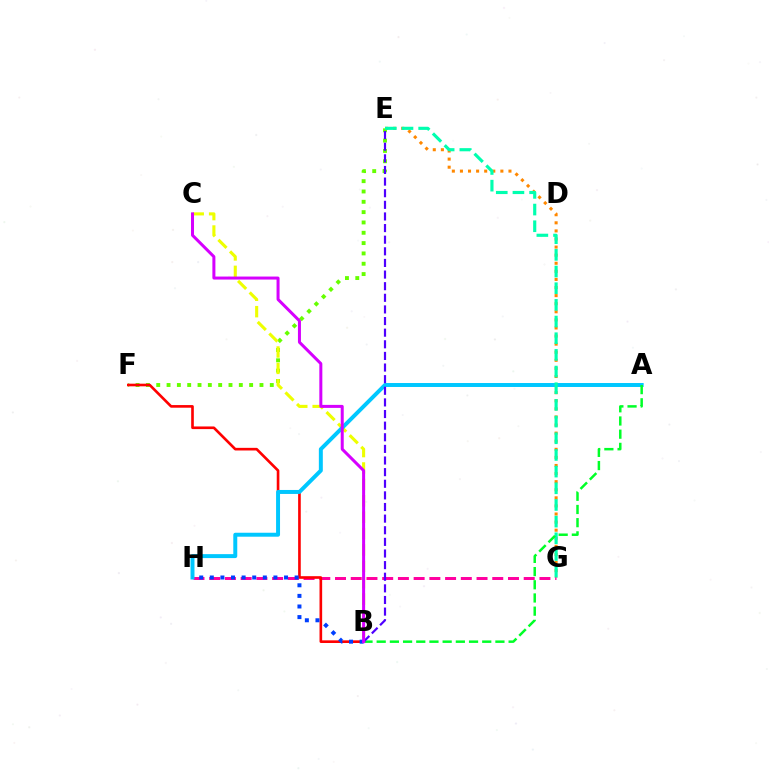{('E', 'F'): [{'color': '#66ff00', 'line_style': 'dotted', 'thickness': 2.8}], ('E', 'G'): [{'color': '#ff8800', 'line_style': 'dotted', 'thickness': 2.2}, {'color': '#00ffaf', 'line_style': 'dashed', 'thickness': 2.26}], ('G', 'H'): [{'color': '#ff00a0', 'line_style': 'dashed', 'thickness': 2.14}], ('B', 'F'): [{'color': '#ff0000', 'line_style': 'solid', 'thickness': 1.9}], ('B', 'C'): [{'color': '#eeff00', 'line_style': 'dashed', 'thickness': 2.23}, {'color': '#d600ff', 'line_style': 'solid', 'thickness': 2.17}], ('A', 'H'): [{'color': '#00c7ff', 'line_style': 'solid', 'thickness': 2.85}], ('B', 'H'): [{'color': '#003fff', 'line_style': 'dotted', 'thickness': 2.88}], ('A', 'B'): [{'color': '#00ff27', 'line_style': 'dashed', 'thickness': 1.79}], ('B', 'E'): [{'color': '#4f00ff', 'line_style': 'dashed', 'thickness': 1.58}]}